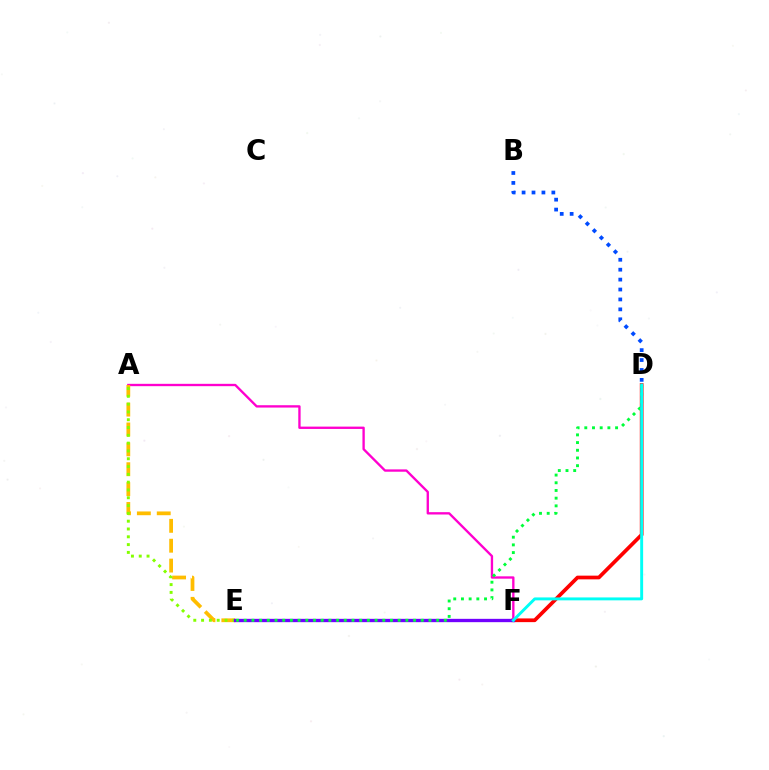{('D', 'F'): [{'color': '#ff0000', 'line_style': 'solid', 'thickness': 2.67}, {'color': '#00fff6', 'line_style': 'solid', 'thickness': 2.1}], ('A', 'F'): [{'color': '#ff00cf', 'line_style': 'solid', 'thickness': 1.69}], ('A', 'E'): [{'color': '#ffbd00', 'line_style': 'dashed', 'thickness': 2.7}, {'color': '#84ff00', 'line_style': 'dotted', 'thickness': 2.12}], ('E', 'F'): [{'color': '#7200ff', 'line_style': 'solid', 'thickness': 2.4}], ('B', 'D'): [{'color': '#004bff', 'line_style': 'dotted', 'thickness': 2.7}], ('D', 'E'): [{'color': '#00ff39', 'line_style': 'dotted', 'thickness': 2.09}]}